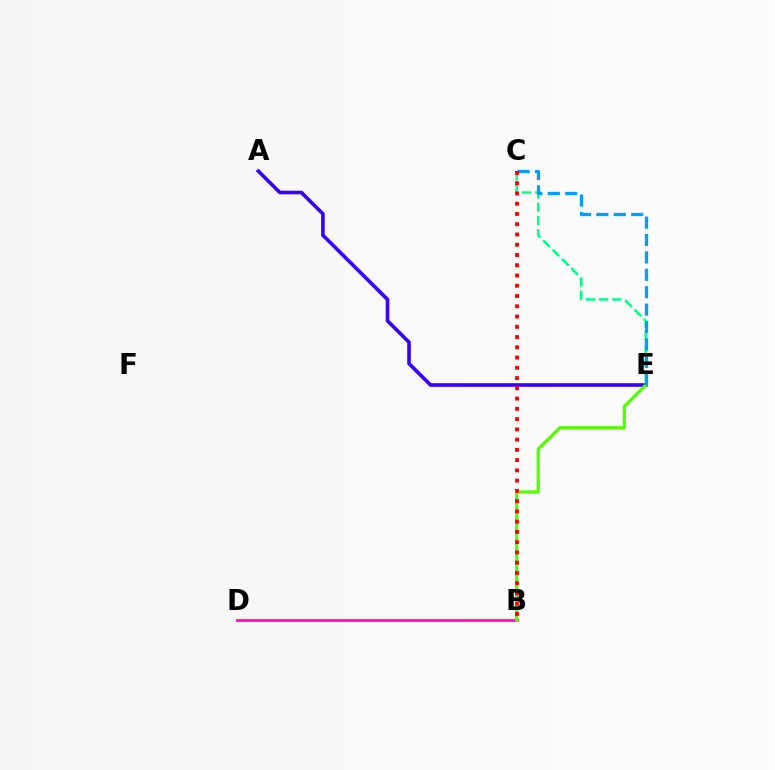{('B', 'D'): [{'color': '#ffd500', 'line_style': 'solid', 'thickness': 2.43}, {'color': '#ff00ed', 'line_style': 'solid', 'thickness': 1.9}], ('C', 'E'): [{'color': '#00ff86', 'line_style': 'dashed', 'thickness': 1.8}, {'color': '#009eff', 'line_style': 'dashed', 'thickness': 2.36}], ('A', 'E'): [{'color': '#3700ff', 'line_style': 'solid', 'thickness': 2.61}], ('B', 'E'): [{'color': '#4fff00', 'line_style': 'solid', 'thickness': 2.29}], ('B', 'C'): [{'color': '#ff0000', 'line_style': 'dotted', 'thickness': 2.79}]}